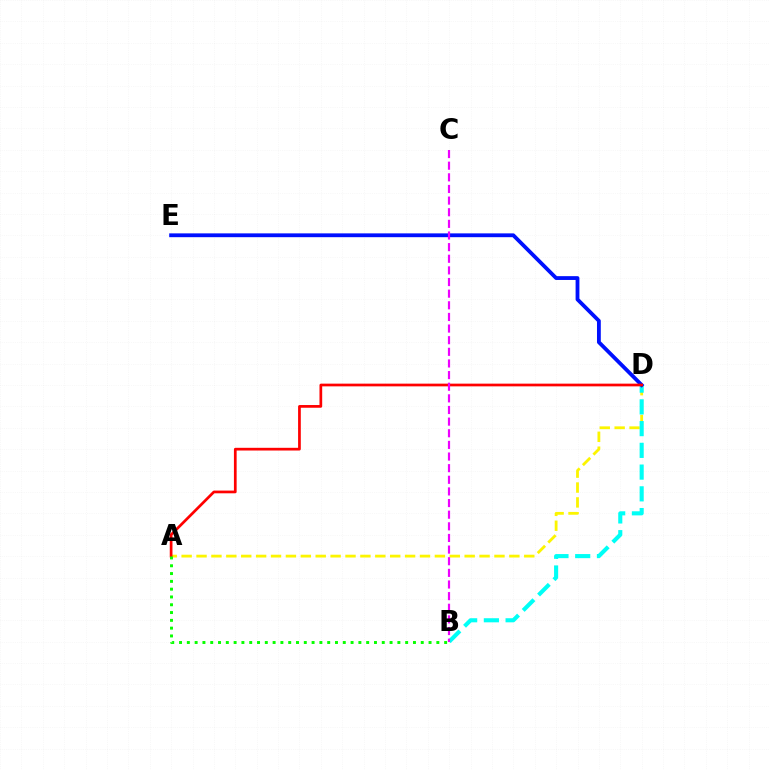{('A', 'D'): [{'color': '#fcf500', 'line_style': 'dashed', 'thickness': 2.02}, {'color': '#ff0000', 'line_style': 'solid', 'thickness': 1.95}], ('B', 'D'): [{'color': '#00fff6', 'line_style': 'dashed', 'thickness': 2.95}], ('D', 'E'): [{'color': '#0010ff', 'line_style': 'solid', 'thickness': 2.75}], ('B', 'C'): [{'color': '#ee00ff', 'line_style': 'dashed', 'thickness': 1.58}], ('A', 'B'): [{'color': '#08ff00', 'line_style': 'dotted', 'thickness': 2.12}]}